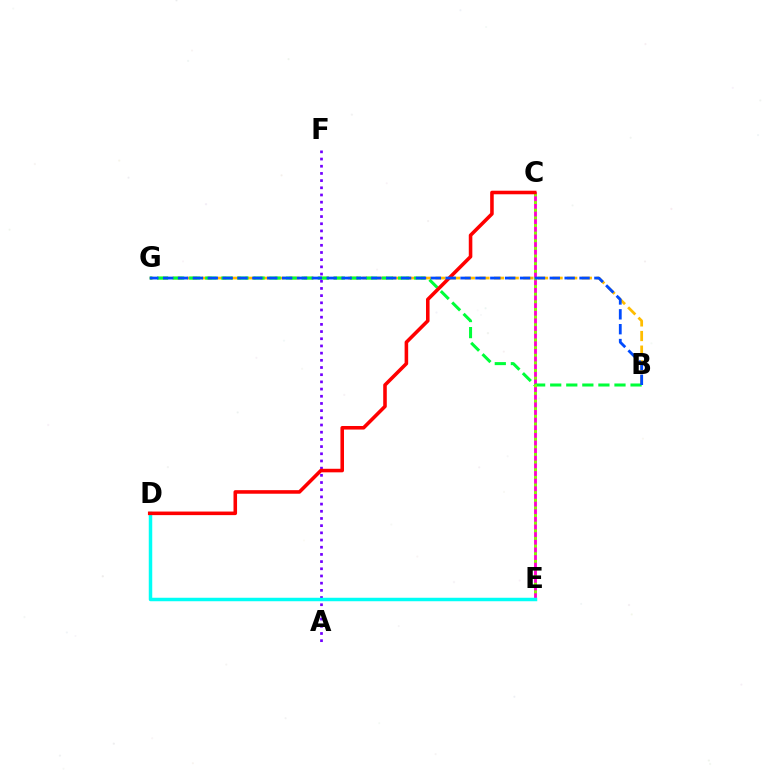{('C', 'E'): [{'color': '#ff00cf', 'line_style': 'solid', 'thickness': 2.06}, {'color': '#84ff00', 'line_style': 'dotted', 'thickness': 2.07}], ('A', 'F'): [{'color': '#7200ff', 'line_style': 'dotted', 'thickness': 1.95}], ('B', 'G'): [{'color': '#ffbd00', 'line_style': 'dashed', 'thickness': 1.99}, {'color': '#00ff39', 'line_style': 'dashed', 'thickness': 2.18}, {'color': '#004bff', 'line_style': 'dashed', 'thickness': 2.02}], ('D', 'E'): [{'color': '#00fff6', 'line_style': 'solid', 'thickness': 2.51}], ('C', 'D'): [{'color': '#ff0000', 'line_style': 'solid', 'thickness': 2.57}]}